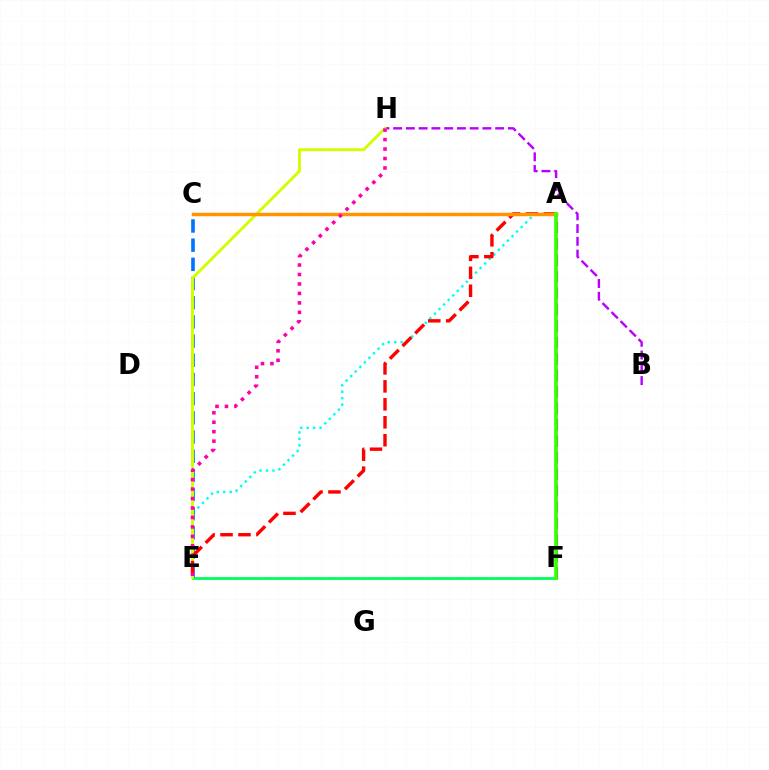{('E', 'F'): [{'color': '#00ff5c', 'line_style': 'solid', 'thickness': 2.02}], ('A', 'E'): [{'color': '#00fff6', 'line_style': 'dotted', 'thickness': 1.75}, {'color': '#ff0000', 'line_style': 'dashed', 'thickness': 2.44}], ('B', 'H'): [{'color': '#b900ff', 'line_style': 'dashed', 'thickness': 1.73}], ('A', 'F'): [{'color': '#2500ff', 'line_style': 'dashed', 'thickness': 2.23}, {'color': '#3dff00', 'line_style': 'solid', 'thickness': 2.68}], ('C', 'E'): [{'color': '#0074ff', 'line_style': 'dashed', 'thickness': 2.61}], ('E', 'H'): [{'color': '#d1ff00', 'line_style': 'solid', 'thickness': 2.1}, {'color': '#ff00ac', 'line_style': 'dotted', 'thickness': 2.57}], ('A', 'C'): [{'color': '#ff9400', 'line_style': 'solid', 'thickness': 2.51}]}